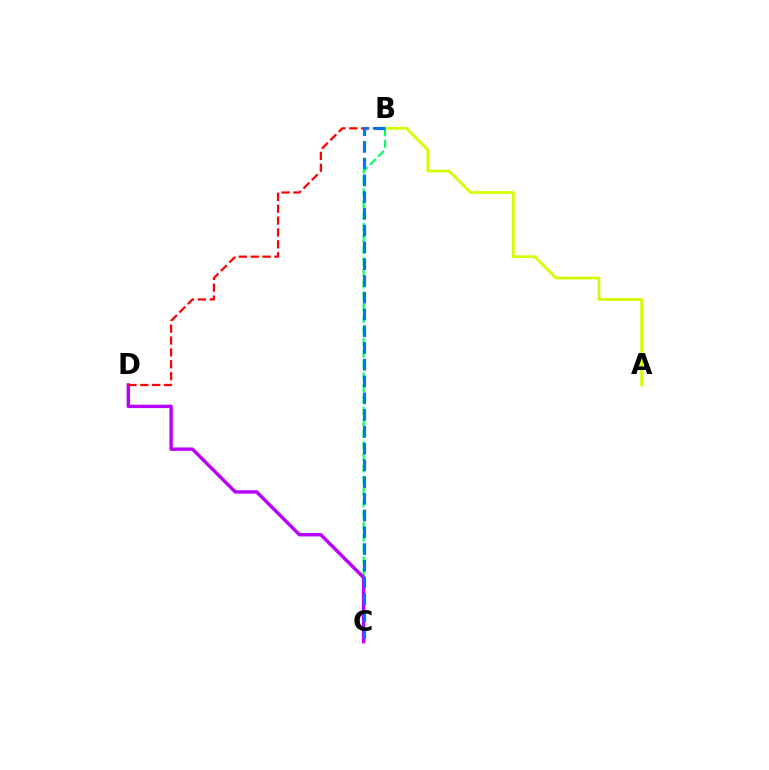{('A', 'B'): [{'color': '#d1ff00', 'line_style': 'solid', 'thickness': 1.97}], ('B', 'C'): [{'color': '#00ff5c', 'line_style': 'dashed', 'thickness': 1.56}, {'color': '#0074ff', 'line_style': 'dashed', 'thickness': 2.28}], ('C', 'D'): [{'color': '#b900ff', 'line_style': 'solid', 'thickness': 2.47}], ('B', 'D'): [{'color': '#ff0000', 'line_style': 'dashed', 'thickness': 1.61}]}